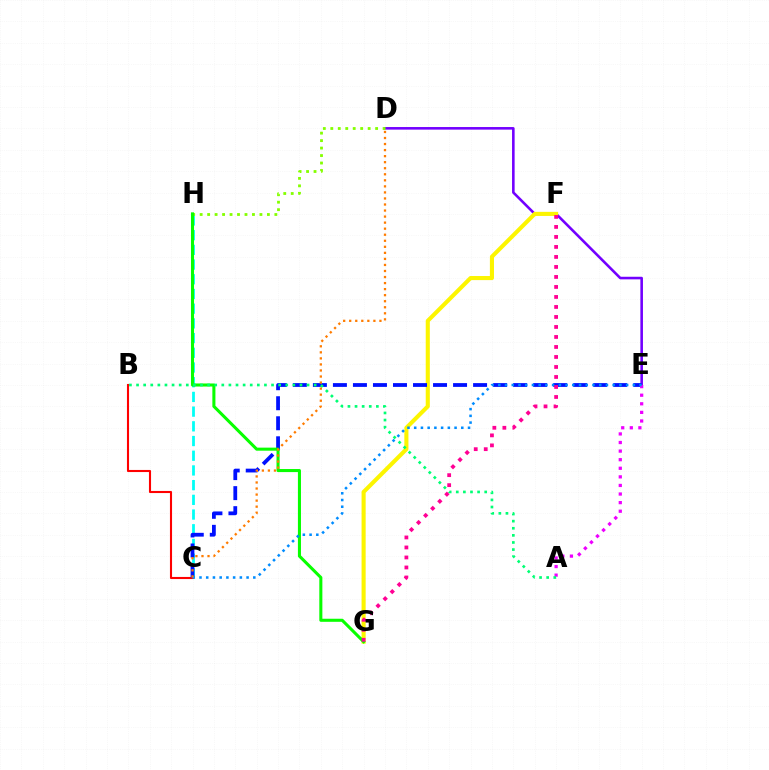{('D', 'E'): [{'color': '#7200ff', 'line_style': 'solid', 'thickness': 1.86}], ('C', 'H'): [{'color': '#00fff6', 'line_style': 'dashed', 'thickness': 2.0}], ('B', 'C'): [{'color': '#ff0000', 'line_style': 'solid', 'thickness': 1.51}], ('D', 'H'): [{'color': '#84ff00', 'line_style': 'dotted', 'thickness': 2.03}], ('F', 'G'): [{'color': '#fcf500', 'line_style': 'solid', 'thickness': 2.94}, {'color': '#ff0094', 'line_style': 'dotted', 'thickness': 2.72}], ('C', 'E'): [{'color': '#0010ff', 'line_style': 'dashed', 'thickness': 2.72}, {'color': '#008cff', 'line_style': 'dotted', 'thickness': 1.83}], ('A', 'E'): [{'color': '#ee00ff', 'line_style': 'dotted', 'thickness': 2.33}], ('G', 'H'): [{'color': '#08ff00', 'line_style': 'solid', 'thickness': 2.2}], ('A', 'B'): [{'color': '#00ff74', 'line_style': 'dotted', 'thickness': 1.93}], ('C', 'D'): [{'color': '#ff7c00', 'line_style': 'dotted', 'thickness': 1.64}]}